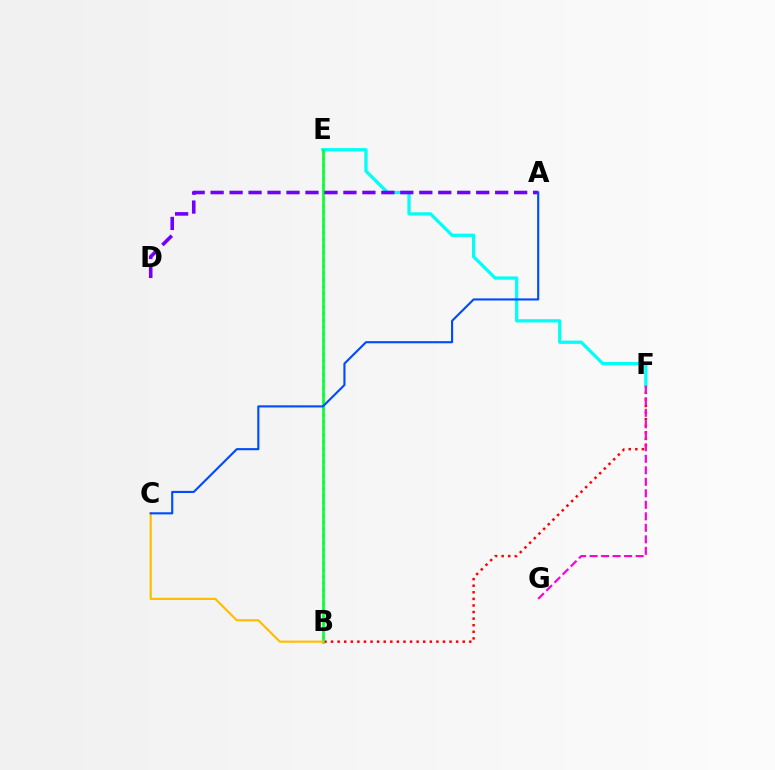{('B', 'E'): [{'color': '#84ff00', 'line_style': 'dotted', 'thickness': 1.83}, {'color': '#00ff39', 'line_style': 'solid', 'thickness': 1.89}], ('B', 'F'): [{'color': '#ff0000', 'line_style': 'dotted', 'thickness': 1.79}], ('E', 'F'): [{'color': '#00fff6', 'line_style': 'solid', 'thickness': 2.35}], ('F', 'G'): [{'color': '#ff00cf', 'line_style': 'dashed', 'thickness': 1.56}], ('B', 'C'): [{'color': '#ffbd00', 'line_style': 'solid', 'thickness': 1.55}], ('A', 'D'): [{'color': '#7200ff', 'line_style': 'dashed', 'thickness': 2.58}], ('A', 'C'): [{'color': '#004bff', 'line_style': 'solid', 'thickness': 1.52}]}